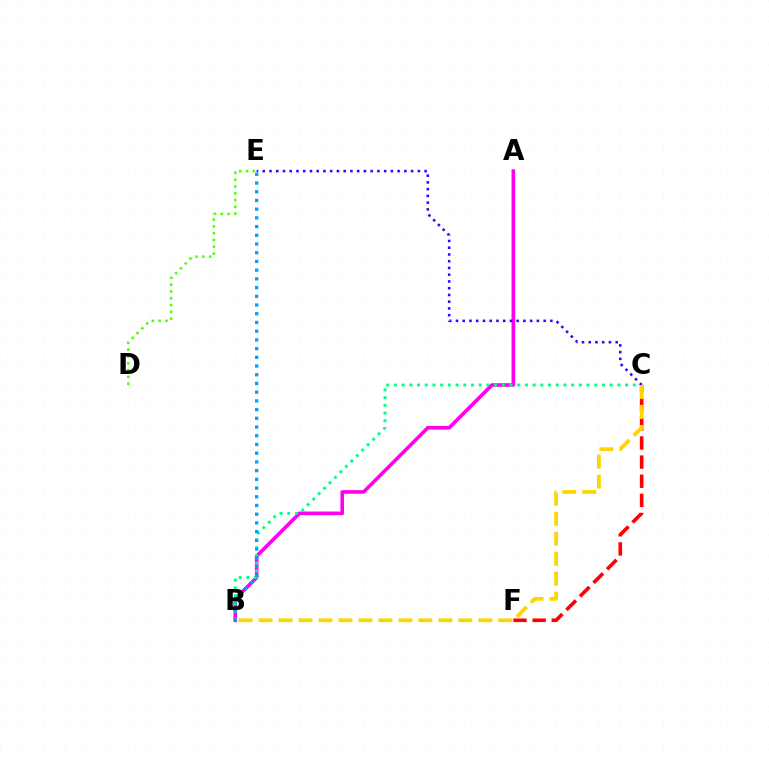{('A', 'B'): [{'color': '#ff00ed', 'line_style': 'solid', 'thickness': 2.6}], ('D', 'E'): [{'color': '#4fff00', 'line_style': 'dotted', 'thickness': 1.85}], ('B', 'C'): [{'color': '#00ff86', 'line_style': 'dotted', 'thickness': 2.09}, {'color': '#ffd500', 'line_style': 'dashed', 'thickness': 2.71}], ('B', 'E'): [{'color': '#009eff', 'line_style': 'dotted', 'thickness': 2.37}], ('C', 'F'): [{'color': '#ff0000', 'line_style': 'dashed', 'thickness': 2.6}], ('C', 'E'): [{'color': '#3700ff', 'line_style': 'dotted', 'thickness': 1.83}]}